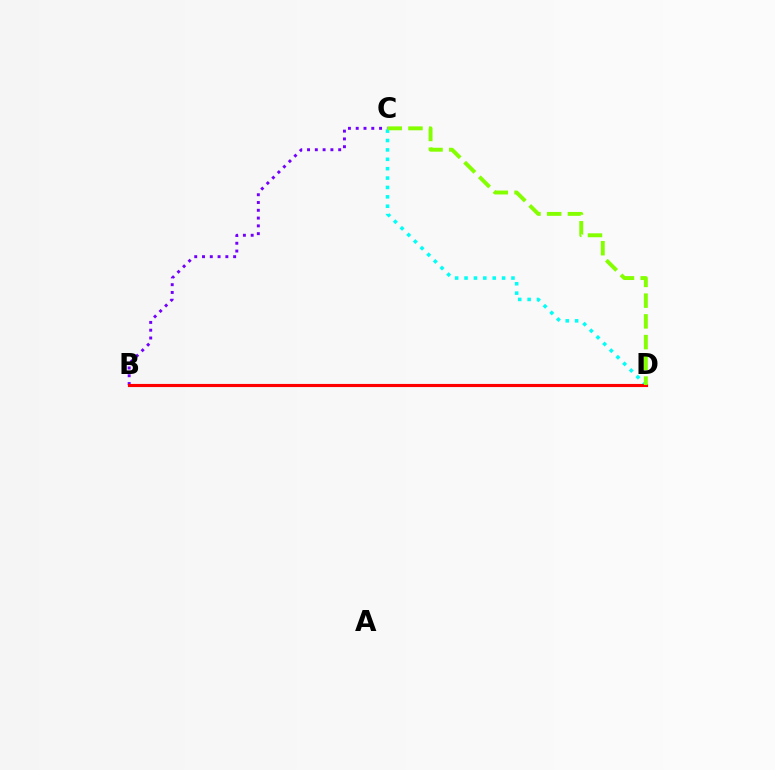{('B', 'C'): [{'color': '#7200ff', 'line_style': 'dotted', 'thickness': 2.12}], ('C', 'D'): [{'color': '#00fff6', 'line_style': 'dotted', 'thickness': 2.55}, {'color': '#84ff00', 'line_style': 'dashed', 'thickness': 2.82}], ('B', 'D'): [{'color': '#ff0000', 'line_style': 'solid', 'thickness': 2.25}]}